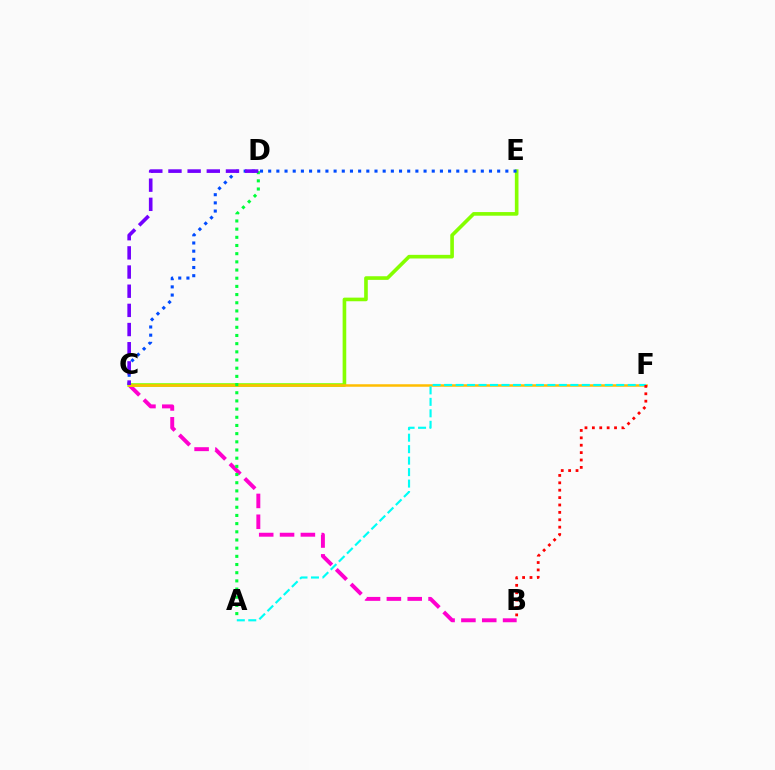{('B', 'C'): [{'color': '#ff00cf', 'line_style': 'dashed', 'thickness': 2.83}], ('C', 'E'): [{'color': '#84ff00', 'line_style': 'solid', 'thickness': 2.61}, {'color': '#004bff', 'line_style': 'dotted', 'thickness': 2.22}], ('C', 'F'): [{'color': '#ffbd00', 'line_style': 'solid', 'thickness': 1.81}], ('A', 'D'): [{'color': '#00ff39', 'line_style': 'dotted', 'thickness': 2.22}], ('A', 'F'): [{'color': '#00fff6', 'line_style': 'dashed', 'thickness': 1.56}], ('B', 'F'): [{'color': '#ff0000', 'line_style': 'dotted', 'thickness': 2.01}], ('C', 'D'): [{'color': '#7200ff', 'line_style': 'dashed', 'thickness': 2.6}]}